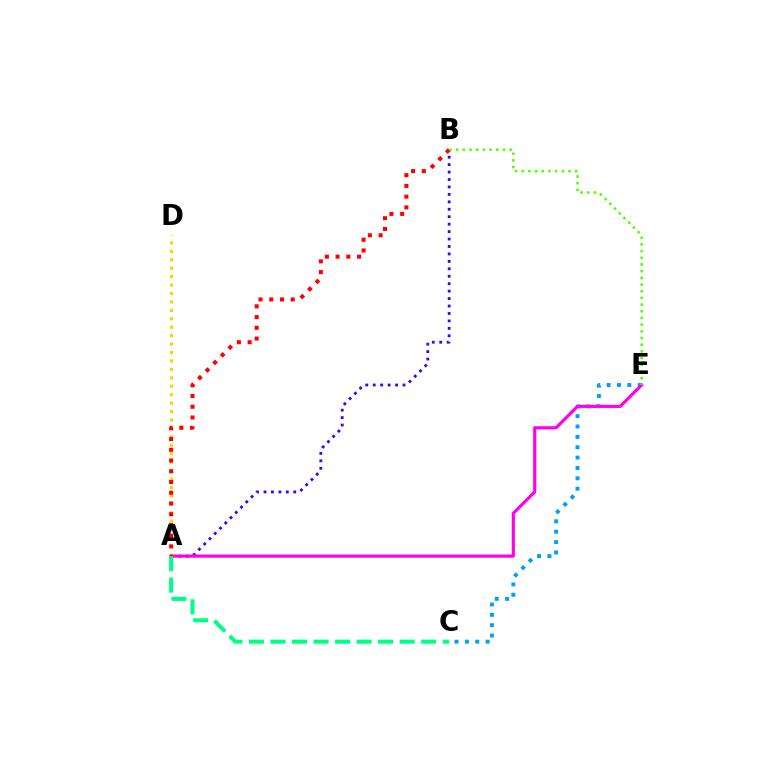{('C', 'E'): [{'color': '#009eff', 'line_style': 'dotted', 'thickness': 2.82}], ('A', 'B'): [{'color': '#3700ff', 'line_style': 'dotted', 'thickness': 2.02}, {'color': '#ff0000', 'line_style': 'dotted', 'thickness': 2.92}], ('A', 'D'): [{'color': '#ffd500', 'line_style': 'dotted', 'thickness': 2.29}], ('A', 'E'): [{'color': '#ff00ed', 'line_style': 'solid', 'thickness': 2.27}], ('B', 'E'): [{'color': '#4fff00', 'line_style': 'dotted', 'thickness': 1.82}], ('A', 'C'): [{'color': '#00ff86', 'line_style': 'dashed', 'thickness': 2.93}]}